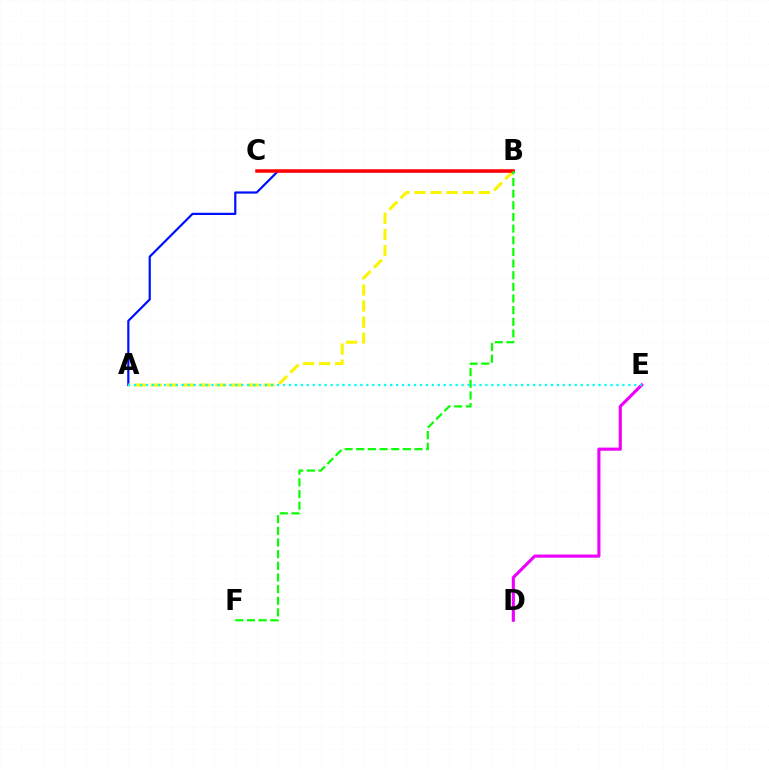{('A', 'B'): [{'color': '#0010ff', 'line_style': 'solid', 'thickness': 1.59}, {'color': '#fcf500', 'line_style': 'dashed', 'thickness': 2.19}], ('D', 'E'): [{'color': '#ee00ff', 'line_style': 'solid', 'thickness': 2.24}], ('B', 'C'): [{'color': '#ff0000', 'line_style': 'solid', 'thickness': 2.52}], ('B', 'F'): [{'color': '#08ff00', 'line_style': 'dashed', 'thickness': 1.58}], ('A', 'E'): [{'color': '#00fff6', 'line_style': 'dotted', 'thickness': 1.62}]}